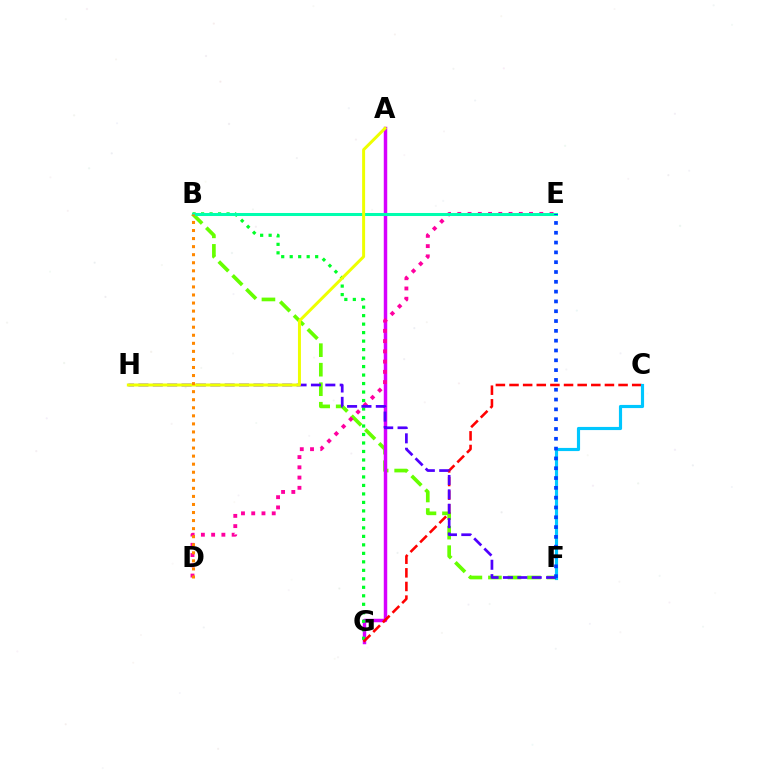{('B', 'F'): [{'color': '#66ff00', 'line_style': 'dashed', 'thickness': 2.65}], ('A', 'G'): [{'color': '#d600ff', 'line_style': 'solid', 'thickness': 2.5}], ('B', 'G'): [{'color': '#00ff27', 'line_style': 'dotted', 'thickness': 2.31}], ('D', 'E'): [{'color': '#ff00a0', 'line_style': 'dotted', 'thickness': 2.78}], ('C', 'G'): [{'color': '#ff0000', 'line_style': 'dashed', 'thickness': 1.85}], ('C', 'F'): [{'color': '#00c7ff', 'line_style': 'solid', 'thickness': 2.27}], ('B', 'E'): [{'color': '#00ffaf', 'line_style': 'solid', 'thickness': 2.18}], ('F', 'H'): [{'color': '#4f00ff', 'line_style': 'dashed', 'thickness': 1.95}], ('A', 'H'): [{'color': '#eeff00', 'line_style': 'solid', 'thickness': 2.15}], ('E', 'F'): [{'color': '#003fff', 'line_style': 'dotted', 'thickness': 2.67}], ('B', 'D'): [{'color': '#ff8800', 'line_style': 'dotted', 'thickness': 2.19}]}